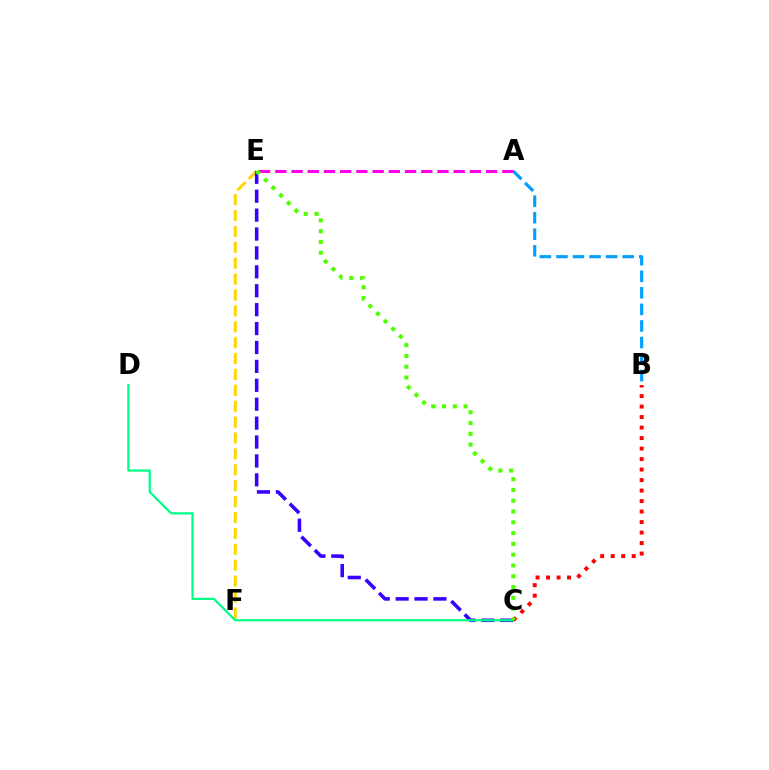{('E', 'F'): [{'color': '#ffd500', 'line_style': 'dashed', 'thickness': 2.16}], ('A', 'B'): [{'color': '#009eff', 'line_style': 'dashed', 'thickness': 2.25}], ('A', 'E'): [{'color': '#ff00ed', 'line_style': 'dashed', 'thickness': 2.2}], ('C', 'E'): [{'color': '#3700ff', 'line_style': 'dashed', 'thickness': 2.57}, {'color': '#4fff00', 'line_style': 'dotted', 'thickness': 2.93}], ('C', 'D'): [{'color': '#00ff86', 'line_style': 'solid', 'thickness': 1.59}], ('B', 'C'): [{'color': '#ff0000', 'line_style': 'dotted', 'thickness': 2.85}]}